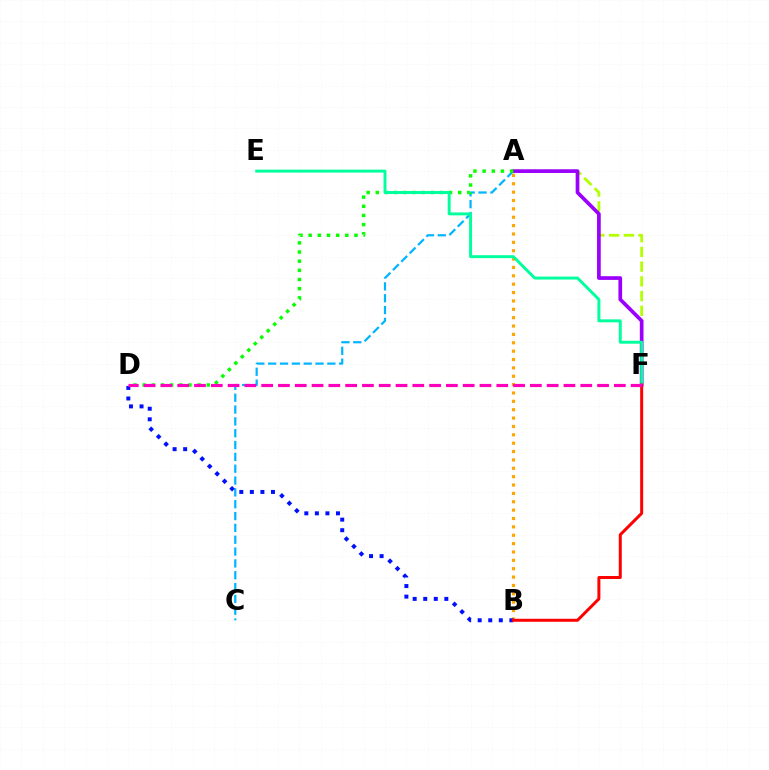{('A', 'C'): [{'color': '#00b5ff', 'line_style': 'dashed', 'thickness': 1.61}], ('A', 'F'): [{'color': '#b3ff00', 'line_style': 'dashed', 'thickness': 2.0}, {'color': '#9b00ff', 'line_style': 'solid', 'thickness': 2.66}], ('A', 'B'): [{'color': '#ffa500', 'line_style': 'dotted', 'thickness': 2.27}], ('B', 'D'): [{'color': '#0010ff', 'line_style': 'dotted', 'thickness': 2.87}], ('A', 'D'): [{'color': '#08ff00', 'line_style': 'dotted', 'thickness': 2.49}], ('E', 'F'): [{'color': '#00ff9d', 'line_style': 'solid', 'thickness': 2.12}], ('B', 'F'): [{'color': '#ff0000', 'line_style': 'solid', 'thickness': 2.15}], ('D', 'F'): [{'color': '#ff00bd', 'line_style': 'dashed', 'thickness': 2.28}]}